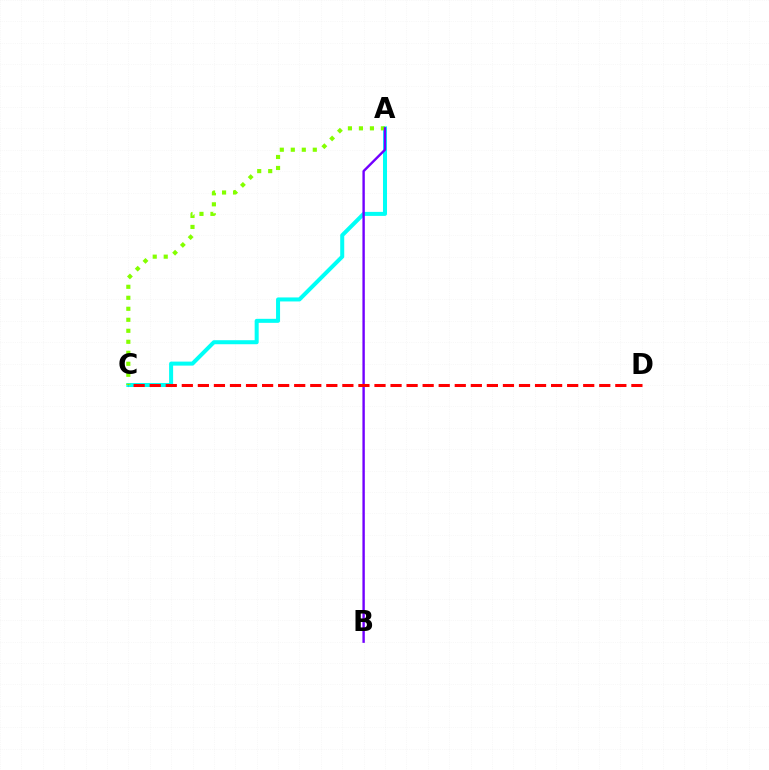{('A', 'C'): [{'color': '#00fff6', 'line_style': 'solid', 'thickness': 2.89}, {'color': '#84ff00', 'line_style': 'dotted', 'thickness': 2.99}], ('A', 'B'): [{'color': '#7200ff', 'line_style': 'solid', 'thickness': 1.73}], ('C', 'D'): [{'color': '#ff0000', 'line_style': 'dashed', 'thickness': 2.18}]}